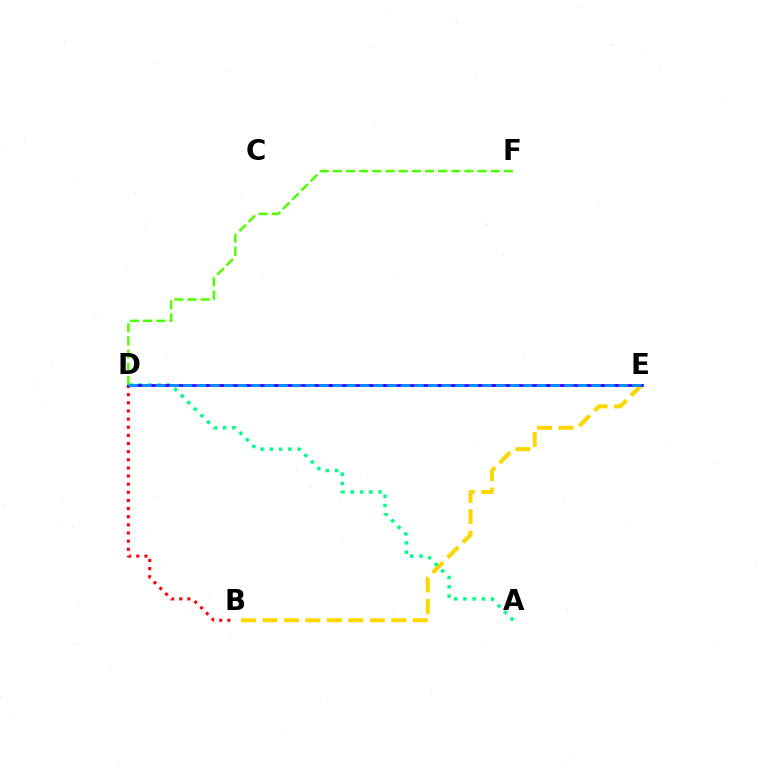{('B', 'D'): [{'color': '#ff0000', 'line_style': 'dotted', 'thickness': 2.21}], ('B', 'E'): [{'color': '#ffd500', 'line_style': 'dashed', 'thickness': 2.92}], ('A', 'D'): [{'color': '#00ff86', 'line_style': 'dotted', 'thickness': 2.52}], ('D', 'E'): [{'color': '#ff00ed', 'line_style': 'dotted', 'thickness': 2.11}, {'color': '#3700ff', 'line_style': 'solid', 'thickness': 1.96}, {'color': '#009eff', 'line_style': 'dashed', 'thickness': 1.85}], ('D', 'F'): [{'color': '#4fff00', 'line_style': 'dashed', 'thickness': 1.79}]}